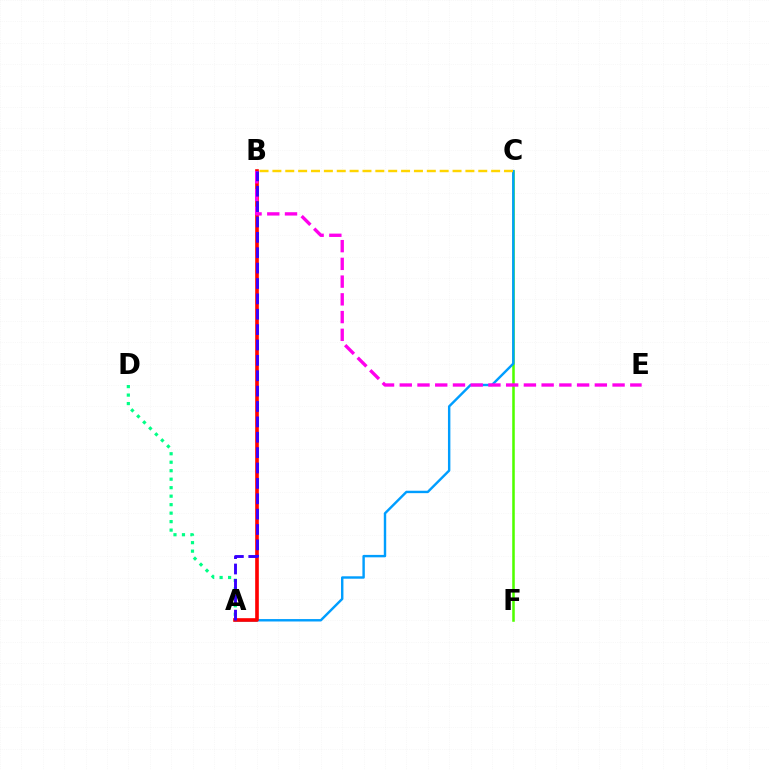{('A', 'D'): [{'color': '#00ff86', 'line_style': 'dotted', 'thickness': 2.31}], ('C', 'F'): [{'color': '#4fff00', 'line_style': 'solid', 'thickness': 1.84}], ('A', 'C'): [{'color': '#009eff', 'line_style': 'solid', 'thickness': 1.74}], ('B', 'C'): [{'color': '#ffd500', 'line_style': 'dashed', 'thickness': 1.75}], ('A', 'B'): [{'color': '#ff0000', 'line_style': 'solid', 'thickness': 2.62}, {'color': '#3700ff', 'line_style': 'dashed', 'thickness': 2.09}], ('B', 'E'): [{'color': '#ff00ed', 'line_style': 'dashed', 'thickness': 2.41}]}